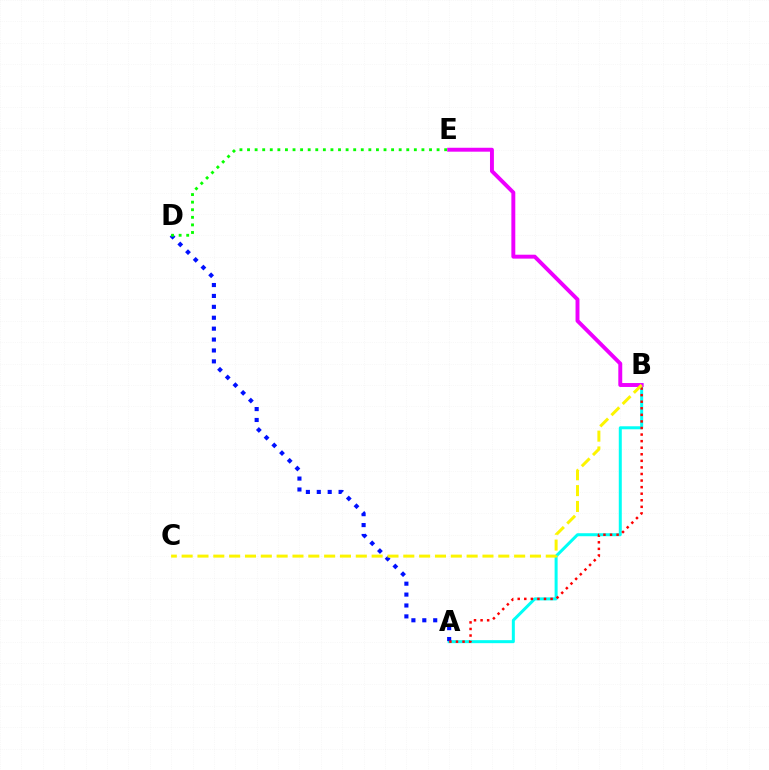{('A', 'B'): [{'color': '#00fff6', 'line_style': 'solid', 'thickness': 2.16}, {'color': '#ff0000', 'line_style': 'dotted', 'thickness': 1.79}], ('A', 'D'): [{'color': '#0010ff', 'line_style': 'dotted', 'thickness': 2.96}], ('B', 'E'): [{'color': '#ee00ff', 'line_style': 'solid', 'thickness': 2.82}], ('D', 'E'): [{'color': '#08ff00', 'line_style': 'dotted', 'thickness': 2.06}], ('B', 'C'): [{'color': '#fcf500', 'line_style': 'dashed', 'thickness': 2.15}]}